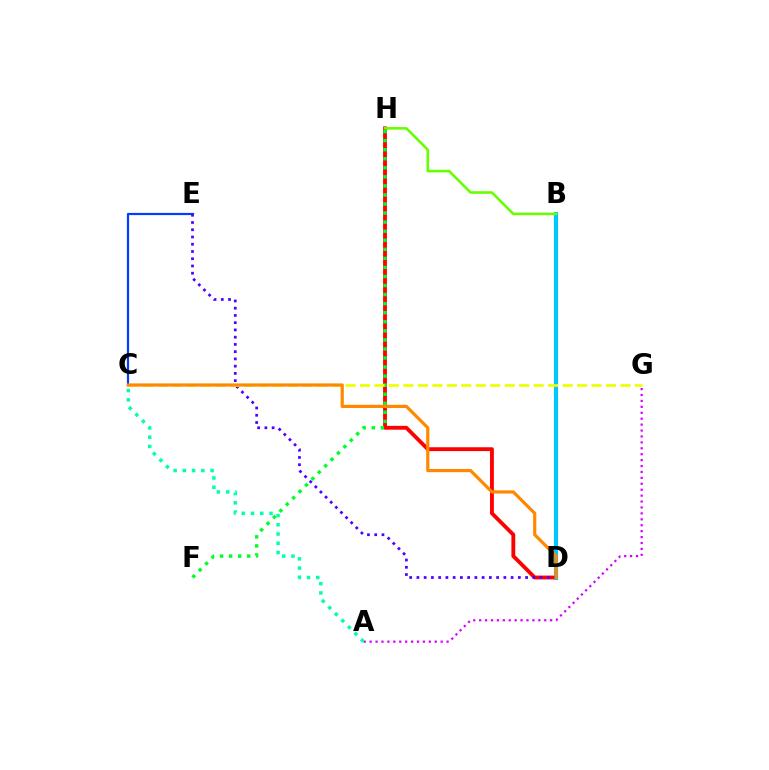{('D', 'H'): [{'color': '#ff0000', 'line_style': 'solid', 'thickness': 2.77}], ('B', 'D'): [{'color': '#ff00a0', 'line_style': 'solid', 'thickness': 1.82}, {'color': '#00c7ff', 'line_style': 'solid', 'thickness': 2.99}], ('F', 'H'): [{'color': '#00ff27', 'line_style': 'dotted', 'thickness': 2.46}], ('A', 'G'): [{'color': '#d600ff', 'line_style': 'dotted', 'thickness': 1.61}], ('C', 'E'): [{'color': '#003fff', 'line_style': 'solid', 'thickness': 1.59}], ('B', 'H'): [{'color': '#66ff00', 'line_style': 'solid', 'thickness': 1.86}], ('D', 'E'): [{'color': '#4f00ff', 'line_style': 'dotted', 'thickness': 1.97}], ('C', 'G'): [{'color': '#eeff00', 'line_style': 'dashed', 'thickness': 1.97}], ('A', 'C'): [{'color': '#00ffaf', 'line_style': 'dotted', 'thickness': 2.51}], ('C', 'D'): [{'color': '#ff8800', 'line_style': 'solid', 'thickness': 2.3}]}